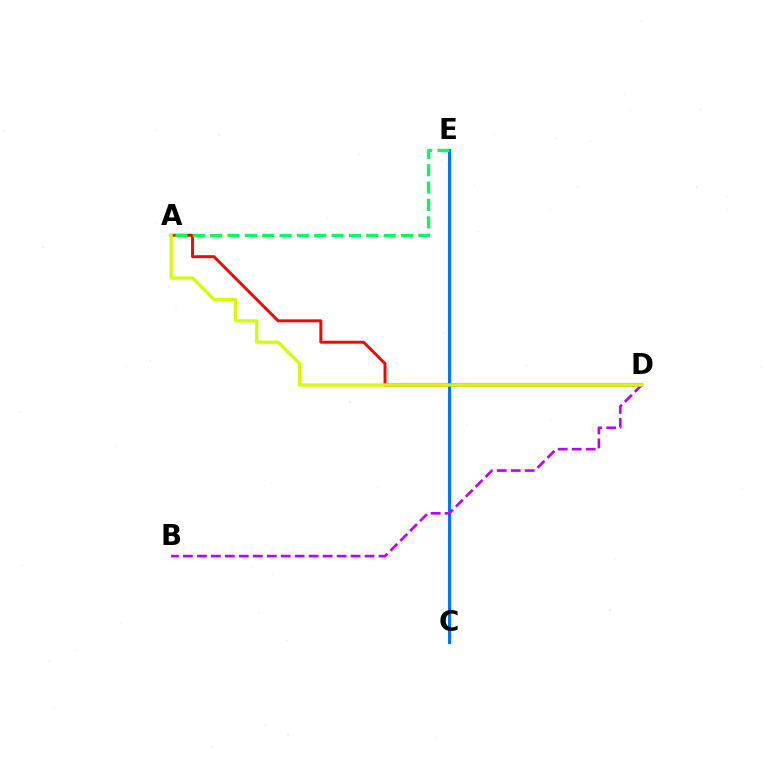{('A', 'D'): [{'color': '#ff0000', 'line_style': 'solid', 'thickness': 2.12}, {'color': '#d1ff00', 'line_style': 'solid', 'thickness': 2.34}], ('C', 'E'): [{'color': '#0074ff', 'line_style': 'solid', 'thickness': 2.21}], ('B', 'D'): [{'color': '#b900ff', 'line_style': 'dashed', 'thickness': 1.9}], ('A', 'E'): [{'color': '#00ff5c', 'line_style': 'dashed', 'thickness': 2.36}]}